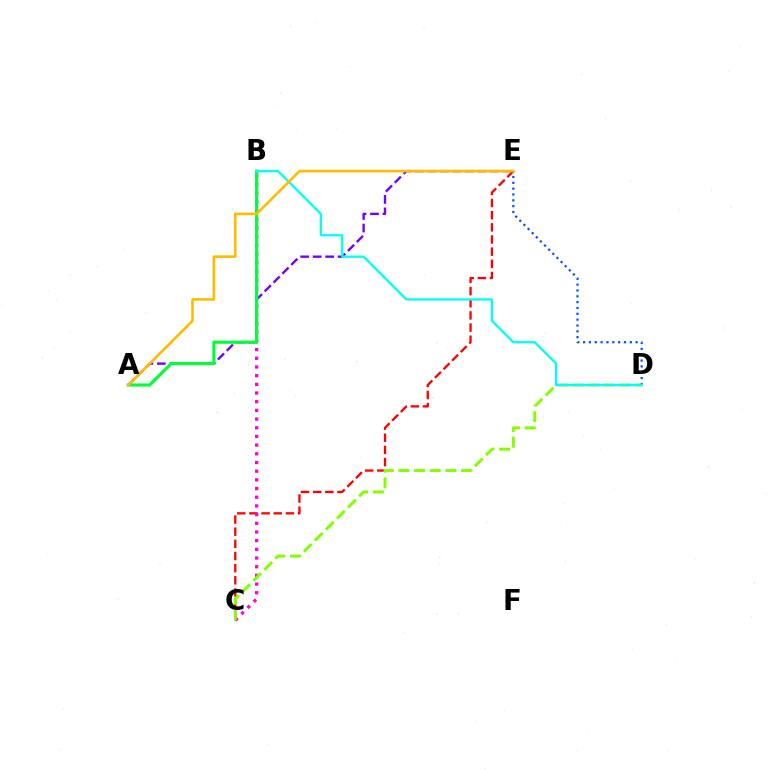{('C', 'E'): [{'color': '#ff0000', 'line_style': 'dashed', 'thickness': 1.65}], ('D', 'E'): [{'color': '#004bff', 'line_style': 'dotted', 'thickness': 1.59}], ('A', 'E'): [{'color': '#7200ff', 'line_style': 'dashed', 'thickness': 1.7}, {'color': '#ffbd00', 'line_style': 'solid', 'thickness': 1.9}], ('B', 'C'): [{'color': '#ff00cf', 'line_style': 'dotted', 'thickness': 2.36}], ('A', 'B'): [{'color': '#00ff39', 'line_style': 'solid', 'thickness': 2.25}], ('C', 'D'): [{'color': '#84ff00', 'line_style': 'dashed', 'thickness': 2.13}], ('B', 'D'): [{'color': '#00fff6', 'line_style': 'solid', 'thickness': 1.65}]}